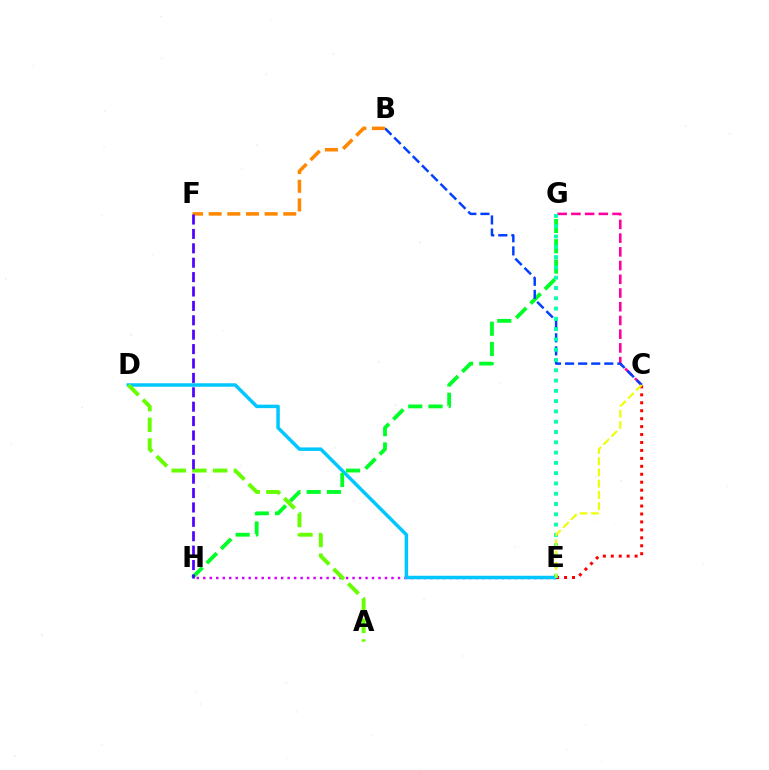{('E', 'H'): [{'color': '#d600ff', 'line_style': 'dotted', 'thickness': 1.76}], ('D', 'E'): [{'color': '#00c7ff', 'line_style': 'solid', 'thickness': 2.51}], ('G', 'H'): [{'color': '#00ff27', 'line_style': 'dashed', 'thickness': 2.75}], ('A', 'D'): [{'color': '#66ff00', 'line_style': 'dashed', 'thickness': 2.82}], ('C', 'G'): [{'color': '#ff00a0', 'line_style': 'dashed', 'thickness': 1.86}], ('B', 'C'): [{'color': '#003fff', 'line_style': 'dashed', 'thickness': 1.78}], ('B', 'F'): [{'color': '#ff8800', 'line_style': 'dashed', 'thickness': 2.53}], ('C', 'E'): [{'color': '#ff0000', 'line_style': 'dotted', 'thickness': 2.16}, {'color': '#eeff00', 'line_style': 'dashed', 'thickness': 1.53}], ('E', 'G'): [{'color': '#00ffaf', 'line_style': 'dotted', 'thickness': 2.8}], ('F', 'H'): [{'color': '#4f00ff', 'line_style': 'dashed', 'thickness': 1.96}]}